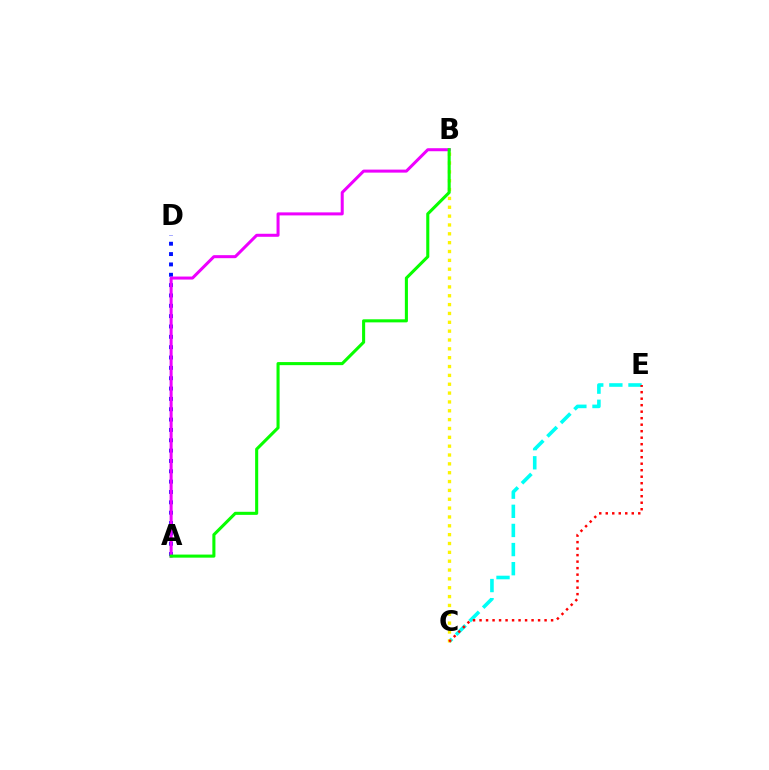{('C', 'E'): [{'color': '#00fff6', 'line_style': 'dashed', 'thickness': 2.6}, {'color': '#ff0000', 'line_style': 'dotted', 'thickness': 1.77}], ('A', 'D'): [{'color': '#0010ff', 'line_style': 'dotted', 'thickness': 2.81}], ('B', 'C'): [{'color': '#fcf500', 'line_style': 'dotted', 'thickness': 2.4}], ('A', 'B'): [{'color': '#ee00ff', 'line_style': 'solid', 'thickness': 2.17}, {'color': '#08ff00', 'line_style': 'solid', 'thickness': 2.21}]}